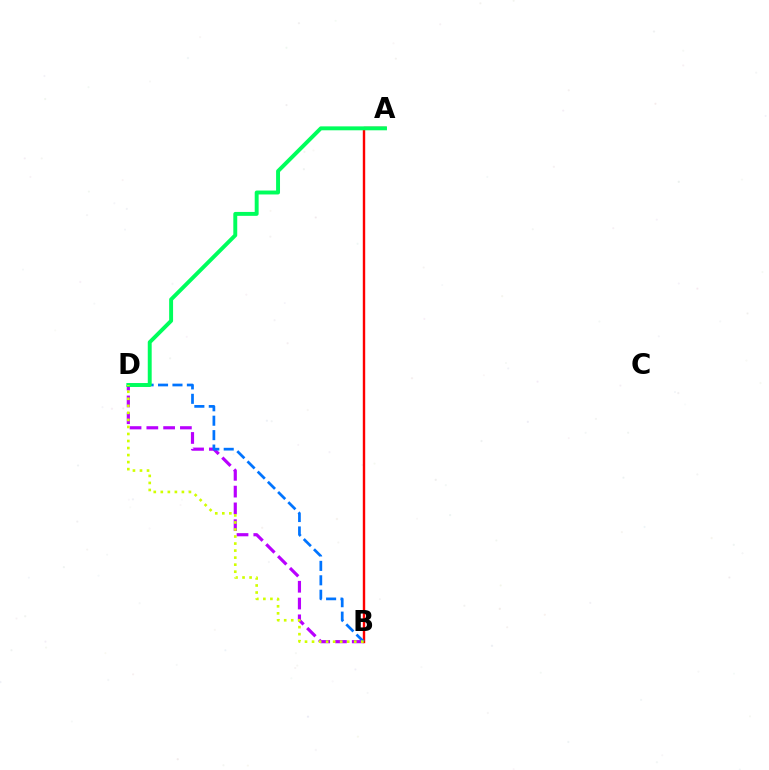{('B', 'D'): [{'color': '#b900ff', 'line_style': 'dashed', 'thickness': 2.28}, {'color': '#0074ff', 'line_style': 'dashed', 'thickness': 1.96}, {'color': '#d1ff00', 'line_style': 'dotted', 'thickness': 1.91}], ('A', 'B'): [{'color': '#ff0000', 'line_style': 'solid', 'thickness': 1.73}], ('A', 'D'): [{'color': '#00ff5c', 'line_style': 'solid', 'thickness': 2.82}]}